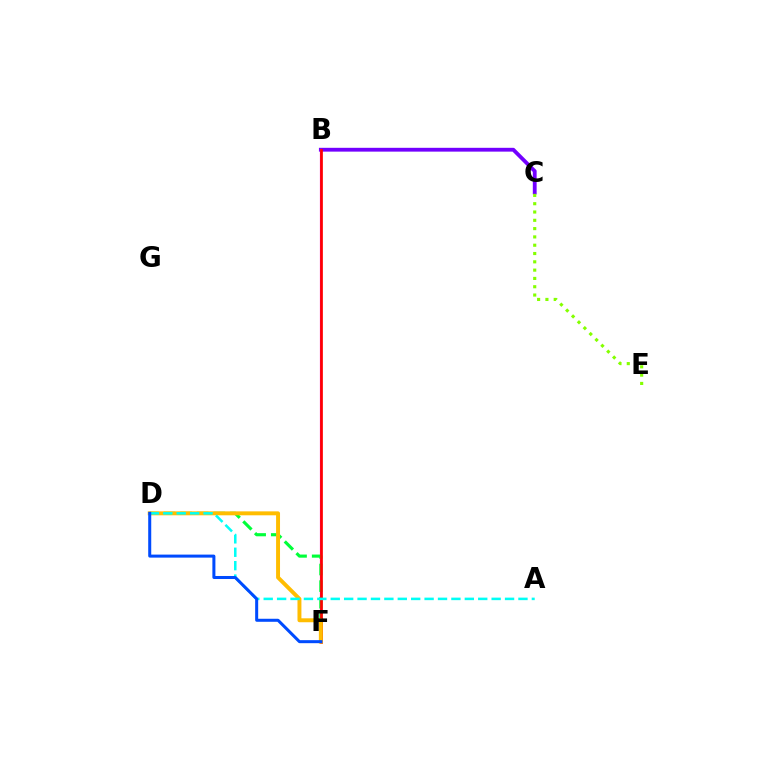{('B', 'C'): [{'color': '#7200ff', 'line_style': 'solid', 'thickness': 2.75}], ('B', 'F'): [{'color': '#ff00cf', 'line_style': 'solid', 'thickness': 1.57}, {'color': '#ff0000', 'line_style': 'solid', 'thickness': 1.95}], ('C', 'E'): [{'color': '#84ff00', 'line_style': 'dotted', 'thickness': 2.26}], ('D', 'F'): [{'color': '#00ff39', 'line_style': 'dashed', 'thickness': 2.25}, {'color': '#ffbd00', 'line_style': 'solid', 'thickness': 2.84}, {'color': '#004bff', 'line_style': 'solid', 'thickness': 2.18}], ('A', 'D'): [{'color': '#00fff6', 'line_style': 'dashed', 'thickness': 1.82}]}